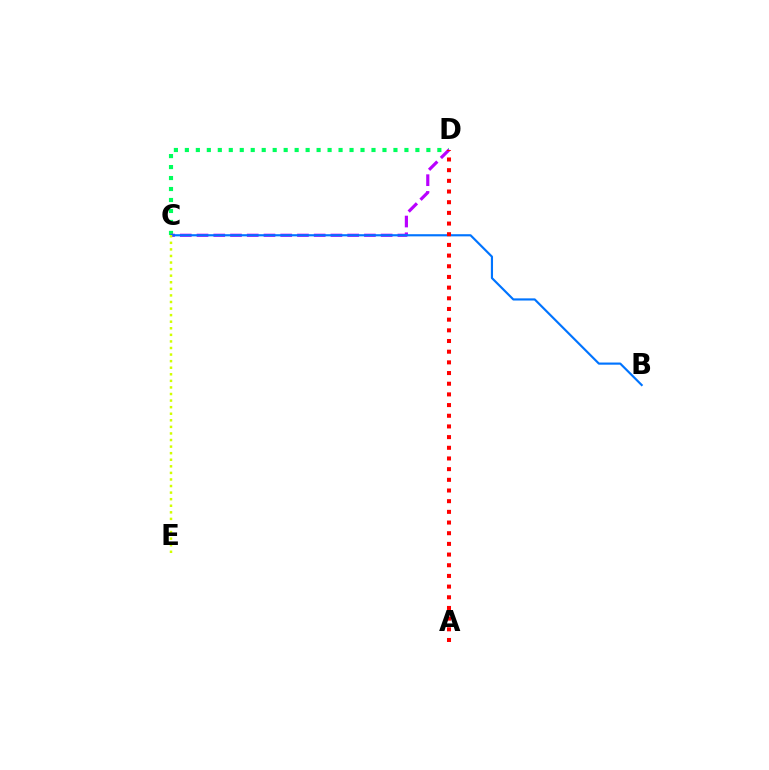{('C', 'D'): [{'color': '#00ff5c', 'line_style': 'dotted', 'thickness': 2.98}, {'color': '#b900ff', 'line_style': 'dashed', 'thickness': 2.27}], ('B', 'C'): [{'color': '#0074ff', 'line_style': 'solid', 'thickness': 1.55}], ('C', 'E'): [{'color': '#d1ff00', 'line_style': 'dotted', 'thickness': 1.79}], ('A', 'D'): [{'color': '#ff0000', 'line_style': 'dotted', 'thickness': 2.9}]}